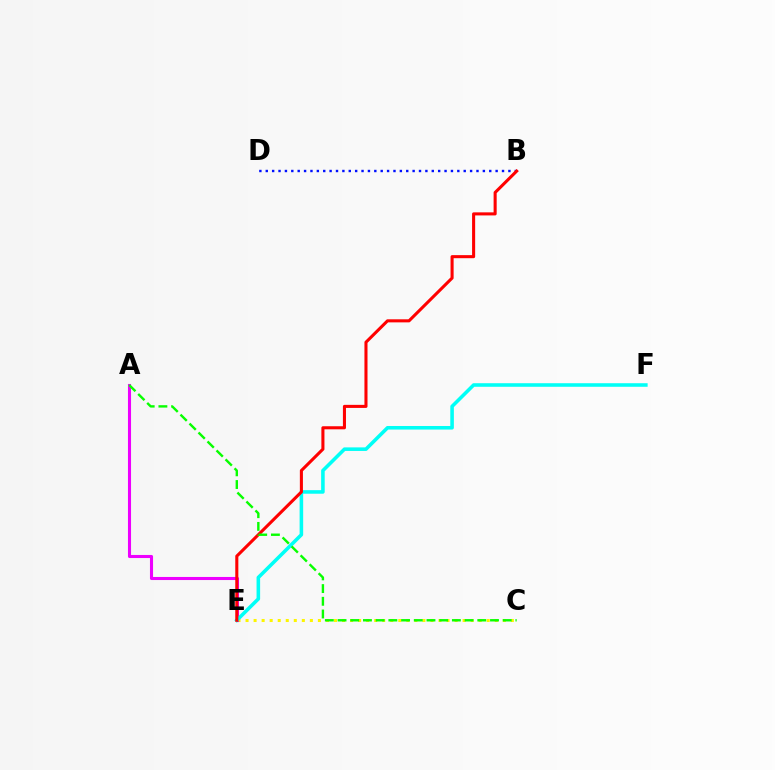{('C', 'E'): [{'color': '#fcf500', 'line_style': 'dotted', 'thickness': 2.18}], ('A', 'E'): [{'color': '#ee00ff', 'line_style': 'solid', 'thickness': 2.22}], ('E', 'F'): [{'color': '#00fff6', 'line_style': 'solid', 'thickness': 2.57}], ('B', 'D'): [{'color': '#0010ff', 'line_style': 'dotted', 'thickness': 1.73}], ('B', 'E'): [{'color': '#ff0000', 'line_style': 'solid', 'thickness': 2.21}], ('A', 'C'): [{'color': '#08ff00', 'line_style': 'dashed', 'thickness': 1.73}]}